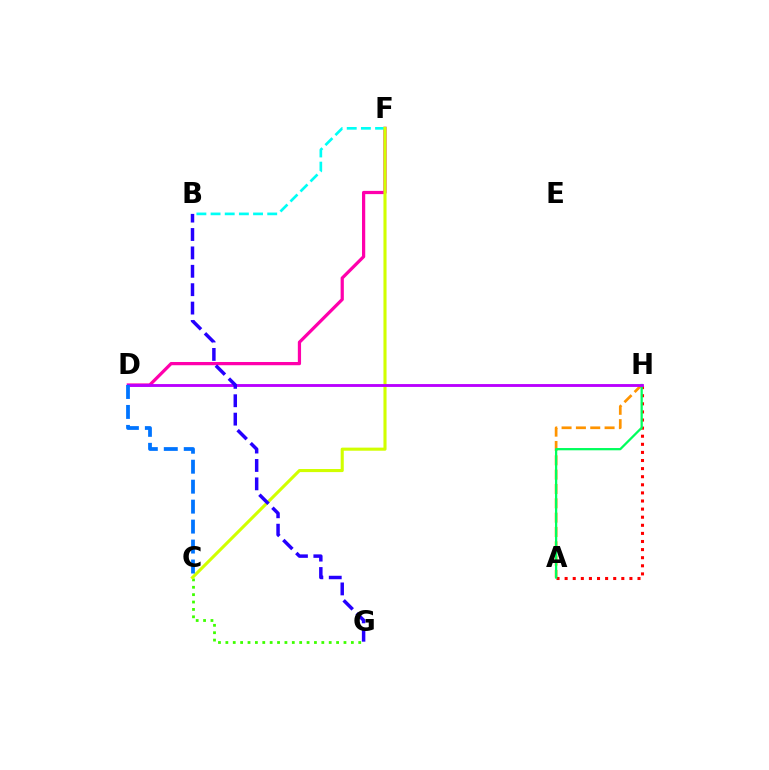{('D', 'F'): [{'color': '#ff00ac', 'line_style': 'solid', 'thickness': 2.32}], ('C', 'G'): [{'color': '#3dff00', 'line_style': 'dotted', 'thickness': 2.01}], ('A', 'H'): [{'color': '#ff9400', 'line_style': 'dashed', 'thickness': 1.95}, {'color': '#ff0000', 'line_style': 'dotted', 'thickness': 2.2}, {'color': '#00ff5c', 'line_style': 'solid', 'thickness': 1.63}], ('B', 'F'): [{'color': '#00fff6', 'line_style': 'dashed', 'thickness': 1.92}], ('C', 'F'): [{'color': '#d1ff00', 'line_style': 'solid', 'thickness': 2.23}], ('D', 'H'): [{'color': '#b900ff', 'line_style': 'solid', 'thickness': 2.06}], ('B', 'G'): [{'color': '#2500ff', 'line_style': 'dashed', 'thickness': 2.5}], ('C', 'D'): [{'color': '#0074ff', 'line_style': 'dashed', 'thickness': 2.71}]}